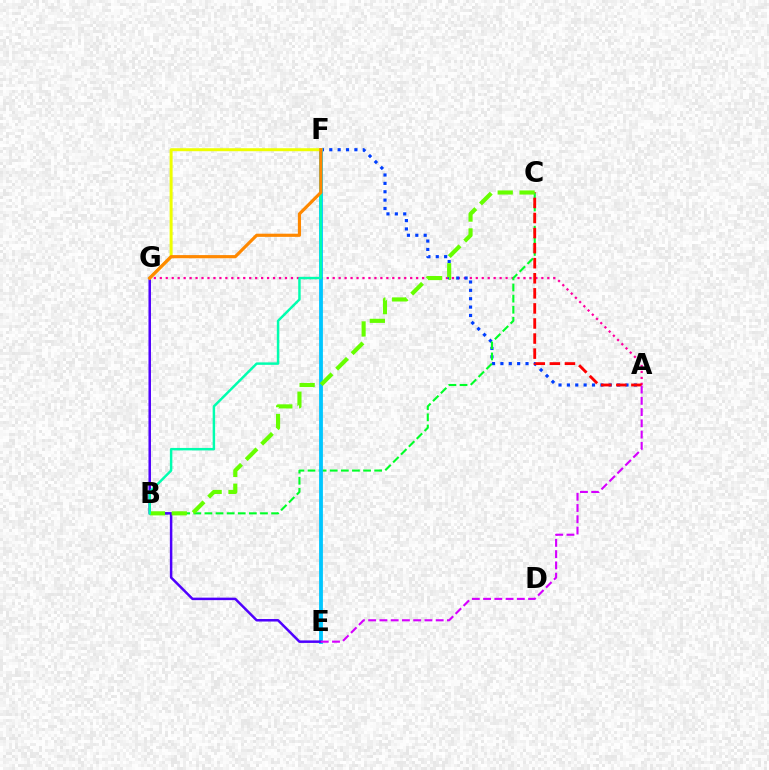{('A', 'G'): [{'color': '#ff00a0', 'line_style': 'dotted', 'thickness': 1.62}], ('A', 'F'): [{'color': '#003fff', 'line_style': 'dotted', 'thickness': 2.27}], ('B', 'C'): [{'color': '#00ff27', 'line_style': 'dashed', 'thickness': 1.51}, {'color': '#66ff00', 'line_style': 'dashed', 'thickness': 2.97}], ('A', 'C'): [{'color': '#ff0000', 'line_style': 'dashed', 'thickness': 2.05}], ('E', 'F'): [{'color': '#00c7ff', 'line_style': 'solid', 'thickness': 2.74}], ('E', 'G'): [{'color': '#4f00ff', 'line_style': 'solid', 'thickness': 1.8}], ('B', 'F'): [{'color': '#00ffaf', 'line_style': 'solid', 'thickness': 1.77}], ('F', 'G'): [{'color': '#eeff00', 'line_style': 'solid', 'thickness': 2.15}, {'color': '#ff8800', 'line_style': 'solid', 'thickness': 2.28}], ('A', 'E'): [{'color': '#d600ff', 'line_style': 'dashed', 'thickness': 1.53}]}